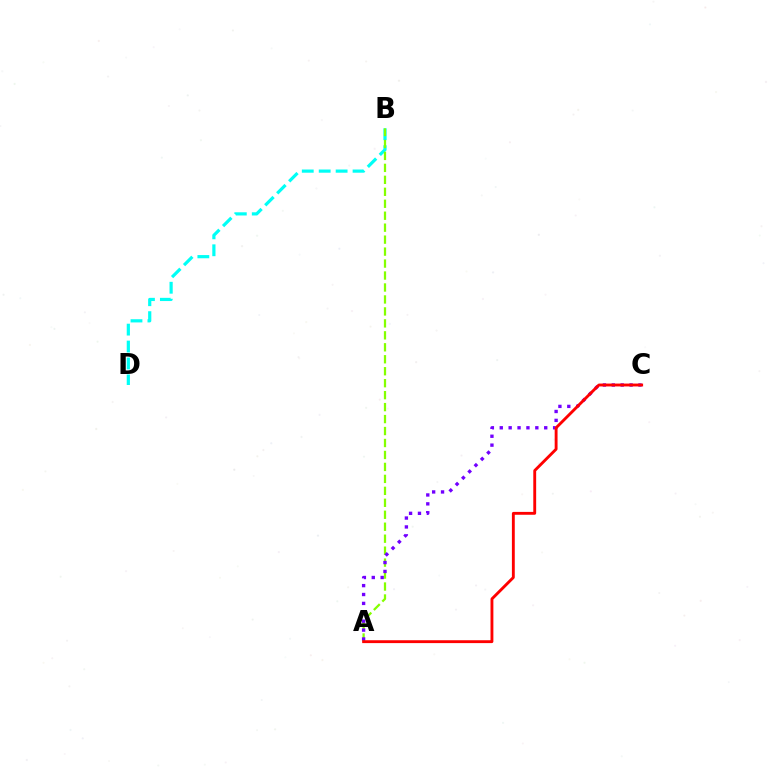{('B', 'D'): [{'color': '#00fff6', 'line_style': 'dashed', 'thickness': 2.3}], ('A', 'B'): [{'color': '#84ff00', 'line_style': 'dashed', 'thickness': 1.63}], ('A', 'C'): [{'color': '#7200ff', 'line_style': 'dotted', 'thickness': 2.42}, {'color': '#ff0000', 'line_style': 'solid', 'thickness': 2.06}]}